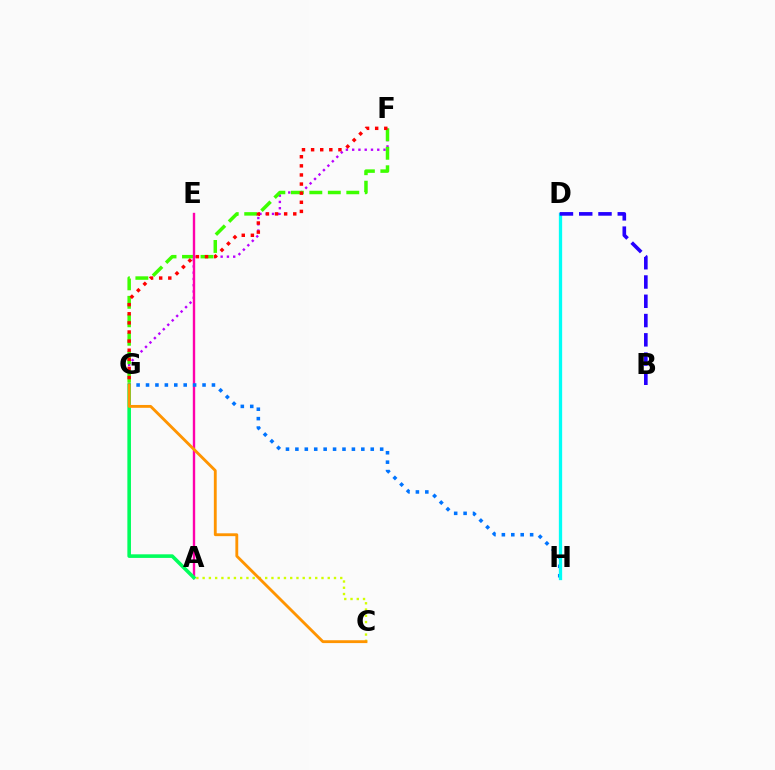{('F', 'G'): [{'color': '#b900ff', 'line_style': 'dotted', 'thickness': 1.7}, {'color': '#3dff00', 'line_style': 'dashed', 'thickness': 2.51}, {'color': '#ff0000', 'line_style': 'dotted', 'thickness': 2.48}], ('A', 'E'): [{'color': '#ff00ac', 'line_style': 'solid', 'thickness': 1.71}], ('G', 'H'): [{'color': '#0074ff', 'line_style': 'dotted', 'thickness': 2.56}], ('A', 'C'): [{'color': '#d1ff00', 'line_style': 'dotted', 'thickness': 1.7}], ('A', 'G'): [{'color': '#00ff5c', 'line_style': 'solid', 'thickness': 2.59}], ('D', 'H'): [{'color': '#00fff6', 'line_style': 'solid', 'thickness': 2.37}], ('C', 'G'): [{'color': '#ff9400', 'line_style': 'solid', 'thickness': 2.05}], ('B', 'D'): [{'color': '#2500ff', 'line_style': 'dashed', 'thickness': 2.62}]}